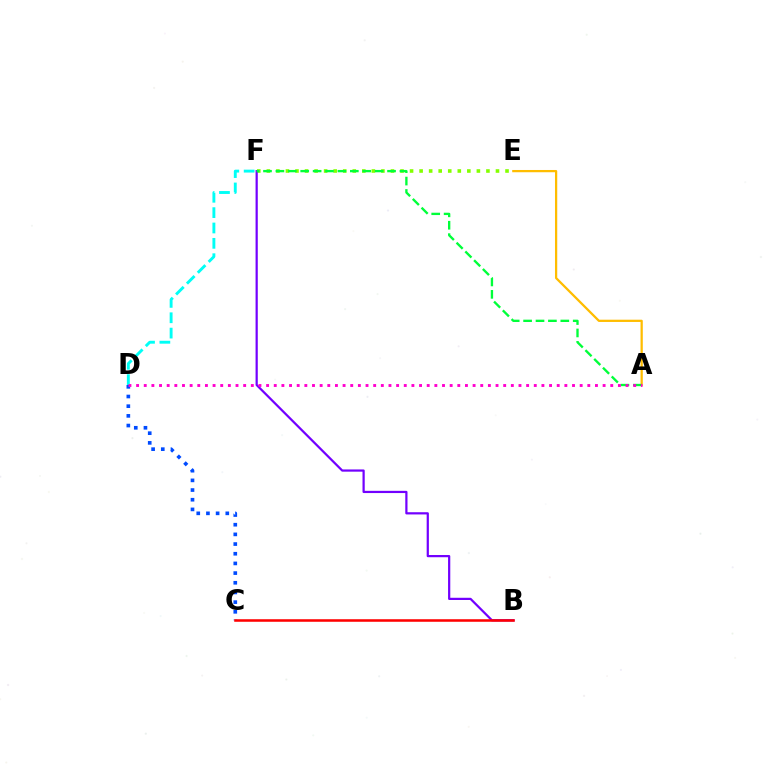{('D', 'F'): [{'color': '#00fff6', 'line_style': 'dashed', 'thickness': 2.09}], ('E', 'F'): [{'color': '#84ff00', 'line_style': 'dotted', 'thickness': 2.59}], ('C', 'D'): [{'color': '#004bff', 'line_style': 'dotted', 'thickness': 2.63}], ('A', 'E'): [{'color': '#ffbd00', 'line_style': 'solid', 'thickness': 1.62}], ('B', 'F'): [{'color': '#7200ff', 'line_style': 'solid', 'thickness': 1.6}], ('A', 'F'): [{'color': '#00ff39', 'line_style': 'dashed', 'thickness': 1.69}], ('A', 'D'): [{'color': '#ff00cf', 'line_style': 'dotted', 'thickness': 2.08}], ('B', 'C'): [{'color': '#ff0000', 'line_style': 'solid', 'thickness': 1.83}]}